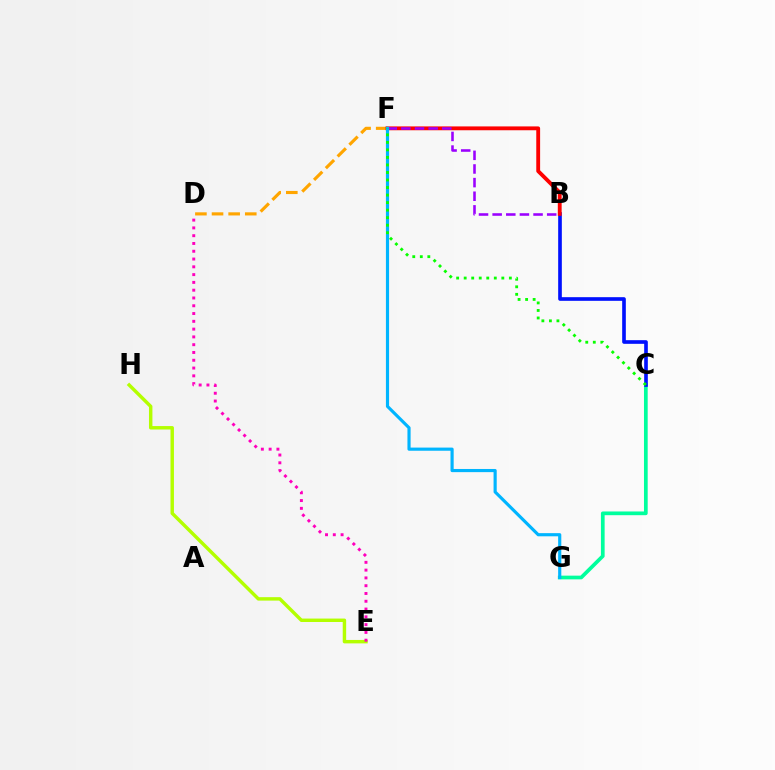{('D', 'F'): [{'color': '#ffa500', 'line_style': 'dashed', 'thickness': 2.26}], ('C', 'G'): [{'color': '#00ff9d', 'line_style': 'solid', 'thickness': 2.67}], ('E', 'H'): [{'color': '#b3ff00', 'line_style': 'solid', 'thickness': 2.47}], ('D', 'E'): [{'color': '#ff00bd', 'line_style': 'dotted', 'thickness': 2.12}], ('B', 'C'): [{'color': '#0010ff', 'line_style': 'solid', 'thickness': 2.63}], ('B', 'F'): [{'color': '#ff0000', 'line_style': 'solid', 'thickness': 2.77}, {'color': '#9b00ff', 'line_style': 'dashed', 'thickness': 1.85}], ('F', 'G'): [{'color': '#00b5ff', 'line_style': 'solid', 'thickness': 2.27}], ('C', 'F'): [{'color': '#08ff00', 'line_style': 'dotted', 'thickness': 2.05}]}